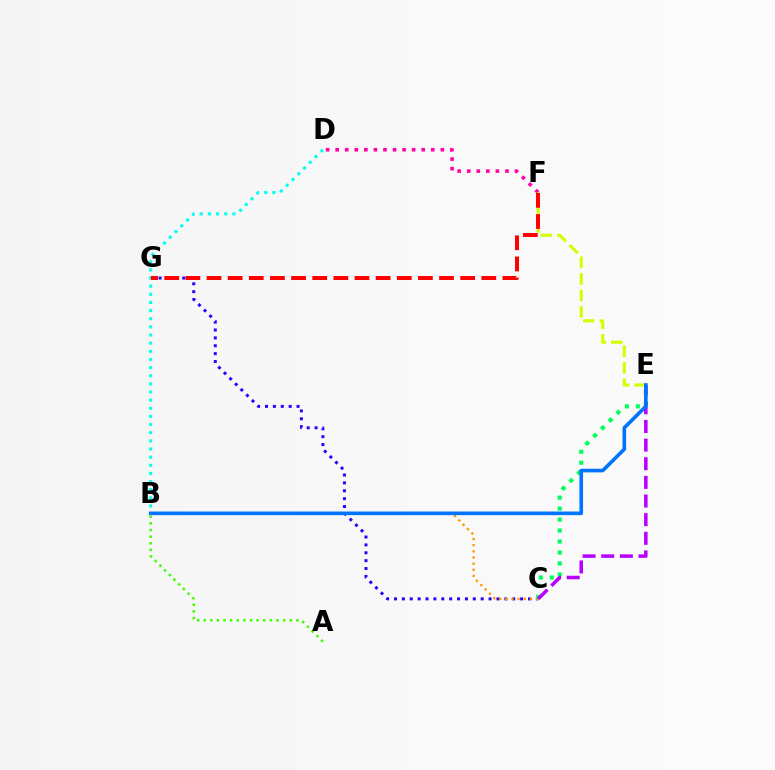{('A', 'B'): [{'color': '#3dff00', 'line_style': 'dotted', 'thickness': 1.8}], ('C', 'G'): [{'color': '#2500ff', 'line_style': 'dotted', 'thickness': 2.14}], ('D', 'F'): [{'color': '#ff00ac', 'line_style': 'dotted', 'thickness': 2.6}], ('B', 'C'): [{'color': '#ff9400', 'line_style': 'dotted', 'thickness': 1.67}], ('B', 'D'): [{'color': '#00fff6', 'line_style': 'dotted', 'thickness': 2.21}], ('C', 'E'): [{'color': '#00ff5c', 'line_style': 'dotted', 'thickness': 2.98}, {'color': '#b900ff', 'line_style': 'dashed', 'thickness': 2.53}], ('E', 'F'): [{'color': '#d1ff00', 'line_style': 'dashed', 'thickness': 2.24}], ('B', 'E'): [{'color': '#0074ff', 'line_style': 'solid', 'thickness': 2.61}], ('F', 'G'): [{'color': '#ff0000', 'line_style': 'dashed', 'thickness': 2.87}]}